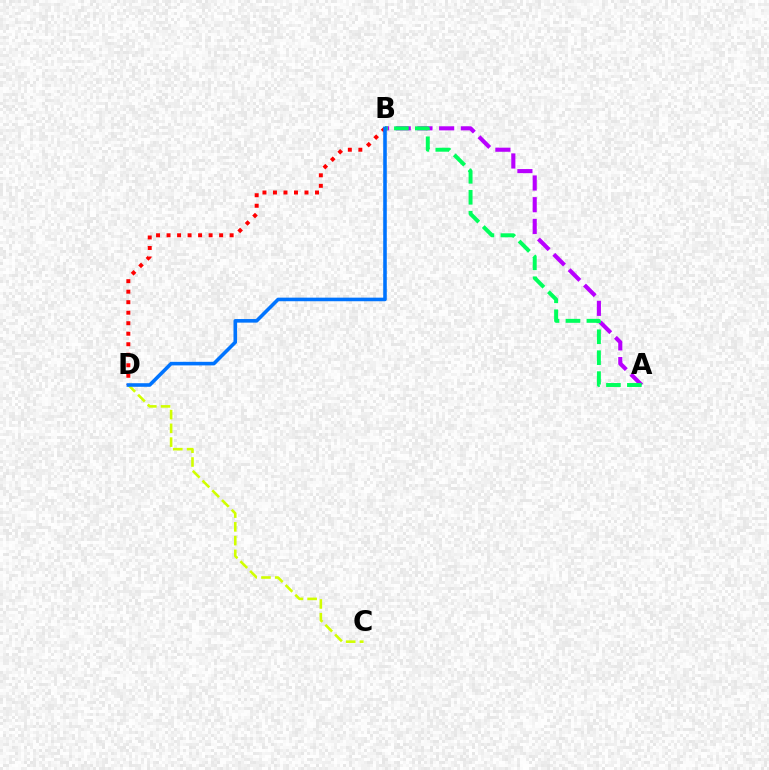{('A', 'B'): [{'color': '#b900ff', 'line_style': 'dashed', 'thickness': 2.95}, {'color': '#00ff5c', 'line_style': 'dashed', 'thickness': 2.84}], ('C', 'D'): [{'color': '#d1ff00', 'line_style': 'dashed', 'thickness': 1.87}], ('B', 'D'): [{'color': '#ff0000', 'line_style': 'dotted', 'thickness': 2.86}, {'color': '#0074ff', 'line_style': 'solid', 'thickness': 2.58}]}